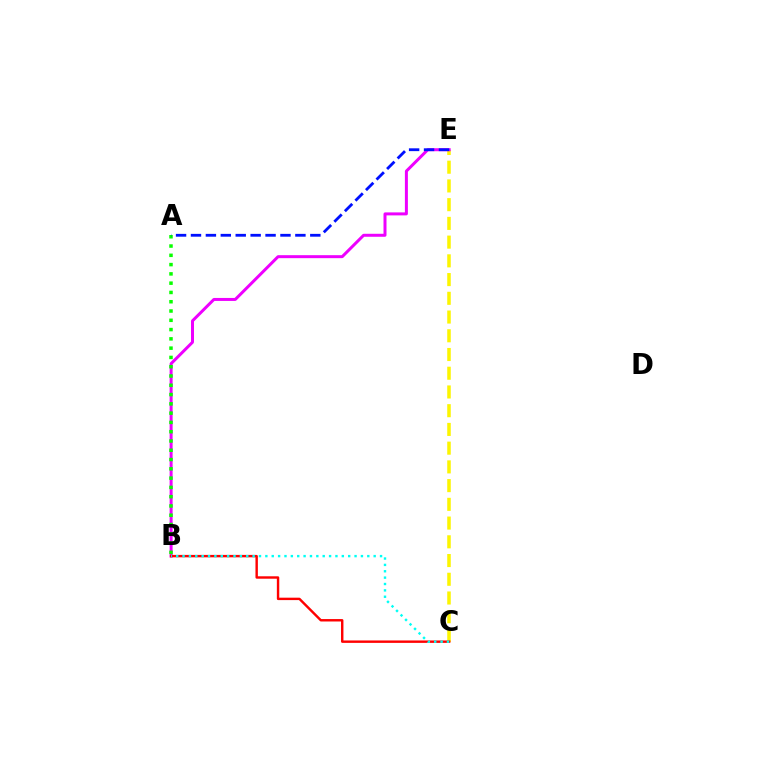{('C', 'E'): [{'color': '#fcf500', 'line_style': 'dashed', 'thickness': 2.54}], ('B', 'E'): [{'color': '#ee00ff', 'line_style': 'solid', 'thickness': 2.15}], ('B', 'C'): [{'color': '#ff0000', 'line_style': 'solid', 'thickness': 1.74}, {'color': '#00fff6', 'line_style': 'dotted', 'thickness': 1.73}], ('A', 'B'): [{'color': '#08ff00', 'line_style': 'dotted', 'thickness': 2.52}], ('A', 'E'): [{'color': '#0010ff', 'line_style': 'dashed', 'thickness': 2.03}]}